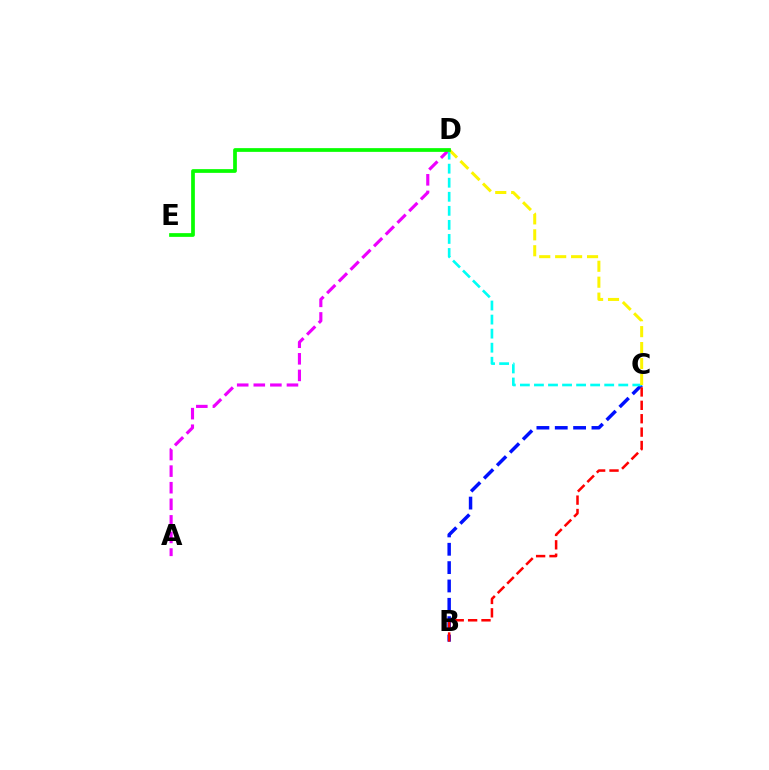{('B', 'C'): [{'color': '#0010ff', 'line_style': 'dashed', 'thickness': 2.49}, {'color': '#ff0000', 'line_style': 'dashed', 'thickness': 1.82}], ('A', 'D'): [{'color': '#ee00ff', 'line_style': 'dashed', 'thickness': 2.25}], ('C', 'D'): [{'color': '#00fff6', 'line_style': 'dashed', 'thickness': 1.91}, {'color': '#fcf500', 'line_style': 'dashed', 'thickness': 2.16}], ('D', 'E'): [{'color': '#08ff00', 'line_style': 'solid', 'thickness': 2.68}]}